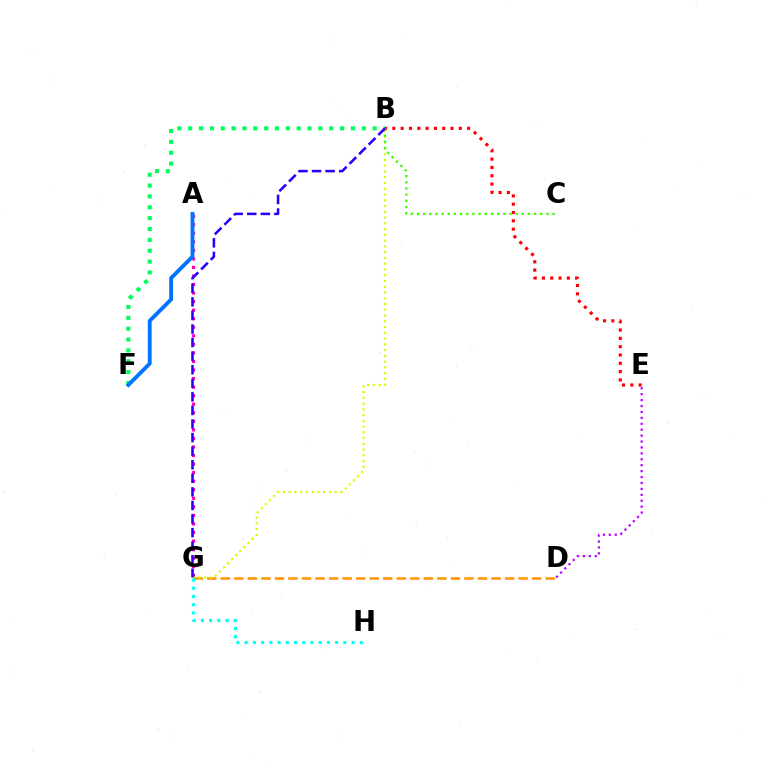{('B', 'F'): [{'color': '#00ff5c', 'line_style': 'dotted', 'thickness': 2.95}], ('B', 'E'): [{'color': '#ff0000', 'line_style': 'dotted', 'thickness': 2.26}], ('D', 'G'): [{'color': '#ff9400', 'line_style': 'dashed', 'thickness': 1.84}], ('A', 'G'): [{'color': '#ff00ac', 'line_style': 'dotted', 'thickness': 2.32}], ('B', 'G'): [{'color': '#d1ff00', 'line_style': 'dotted', 'thickness': 1.57}, {'color': '#2500ff', 'line_style': 'dashed', 'thickness': 1.84}], ('B', 'C'): [{'color': '#3dff00', 'line_style': 'dotted', 'thickness': 1.68}], ('G', 'H'): [{'color': '#00fff6', 'line_style': 'dotted', 'thickness': 2.23}], ('D', 'E'): [{'color': '#b900ff', 'line_style': 'dotted', 'thickness': 1.61}], ('A', 'F'): [{'color': '#0074ff', 'line_style': 'solid', 'thickness': 2.77}]}